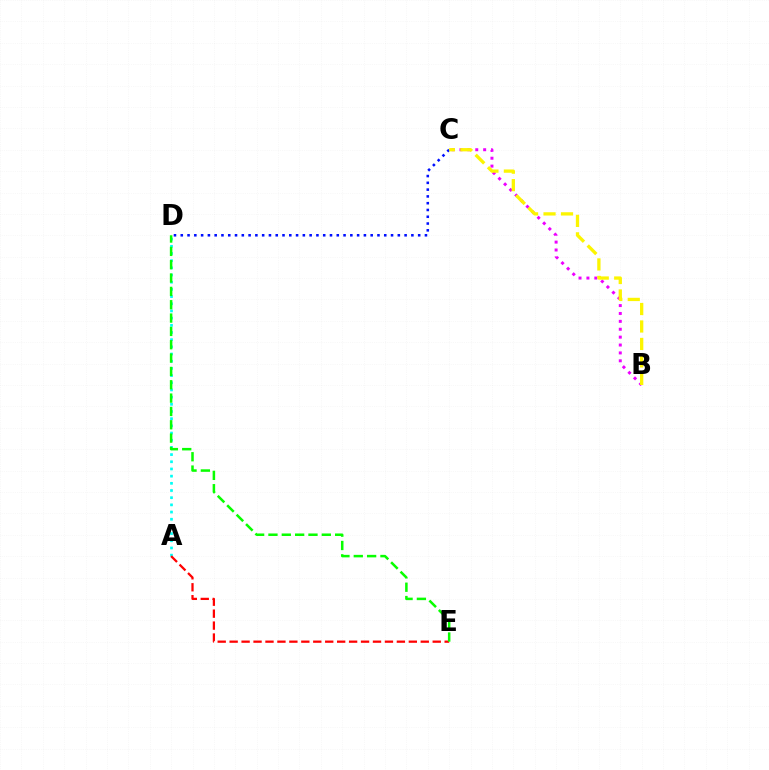{('B', 'C'): [{'color': '#ee00ff', 'line_style': 'dotted', 'thickness': 2.14}, {'color': '#fcf500', 'line_style': 'dashed', 'thickness': 2.37}], ('A', 'D'): [{'color': '#00fff6', 'line_style': 'dotted', 'thickness': 1.95}], ('A', 'E'): [{'color': '#ff0000', 'line_style': 'dashed', 'thickness': 1.62}], ('C', 'D'): [{'color': '#0010ff', 'line_style': 'dotted', 'thickness': 1.84}], ('D', 'E'): [{'color': '#08ff00', 'line_style': 'dashed', 'thickness': 1.81}]}